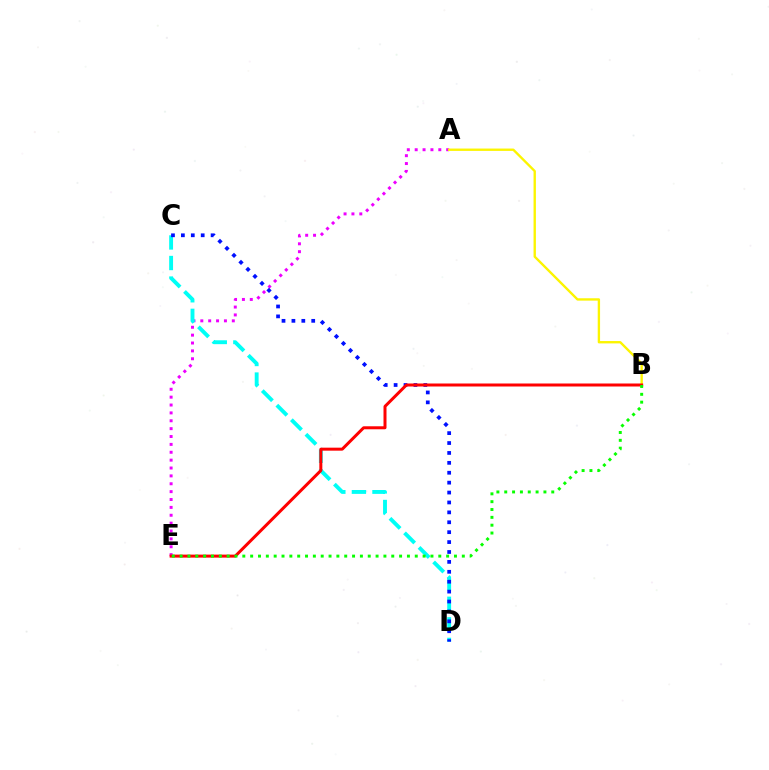{('A', 'E'): [{'color': '#ee00ff', 'line_style': 'dotted', 'thickness': 2.14}], ('A', 'B'): [{'color': '#fcf500', 'line_style': 'solid', 'thickness': 1.7}], ('C', 'D'): [{'color': '#00fff6', 'line_style': 'dashed', 'thickness': 2.79}, {'color': '#0010ff', 'line_style': 'dotted', 'thickness': 2.69}], ('B', 'E'): [{'color': '#ff0000', 'line_style': 'solid', 'thickness': 2.16}, {'color': '#08ff00', 'line_style': 'dotted', 'thickness': 2.13}]}